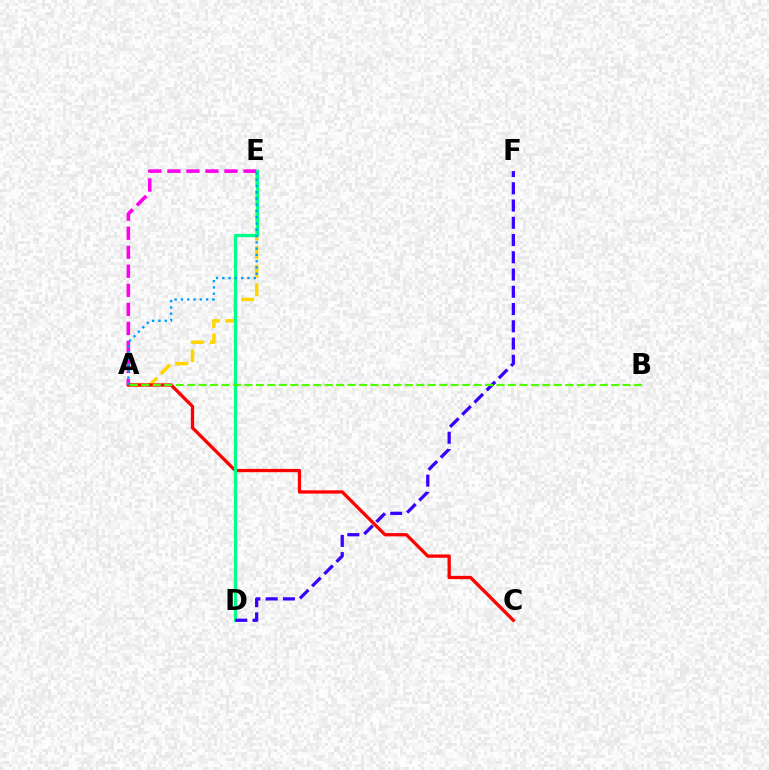{('A', 'E'): [{'color': '#ffd500', 'line_style': 'dashed', 'thickness': 2.53}, {'color': '#ff00ed', 'line_style': 'dashed', 'thickness': 2.59}, {'color': '#009eff', 'line_style': 'dotted', 'thickness': 1.7}], ('A', 'C'): [{'color': '#ff0000', 'line_style': 'solid', 'thickness': 2.36}], ('D', 'E'): [{'color': '#00ff86', 'line_style': 'solid', 'thickness': 2.29}], ('D', 'F'): [{'color': '#3700ff', 'line_style': 'dashed', 'thickness': 2.34}], ('A', 'B'): [{'color': '#4fff00', 'line_style': 'dashed', 'thickness': 1.56}]}